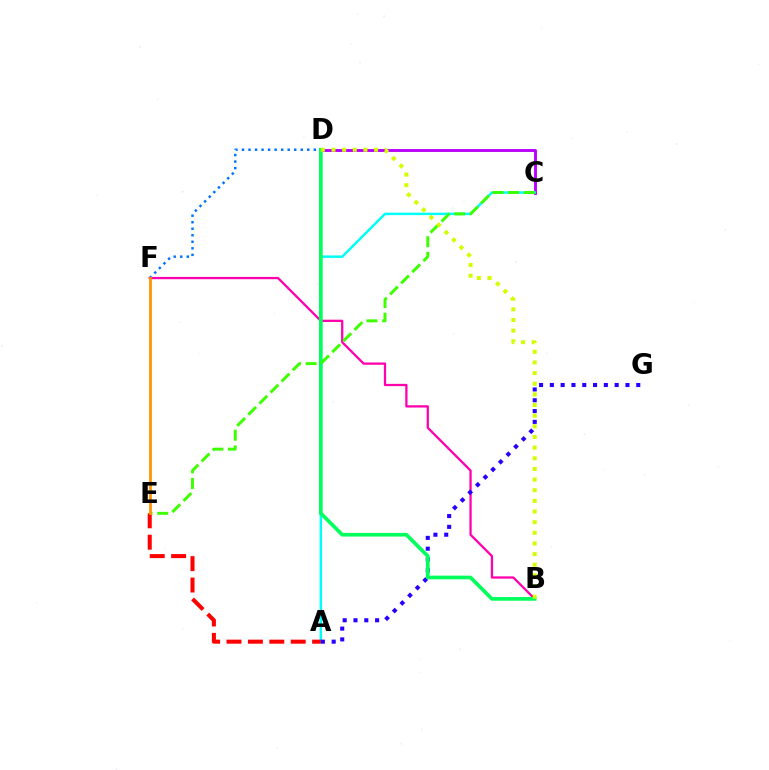{('D', 'F'): [{'color': '#0074ff', 'line_style': 'dotted', 'thickness': 1.77}], ('C', 'D'): [{'color': '#b900ff', 'line_style': 'solid', 'thickness': 2.07}], ('B', 'F'): [{'color': '#ff00ac', 'line_style': 'solid', 'thickness': 1.64}], ('A', 'C'): [{'color': '#00fff6', 'line_style': 'solid', 'thickness': 1.77}], ('A', 'E'): [{'color': '#ff0000', 'line_style': 'dashed', 'thickness': 2.91}], ('A', 'G'): [{'color': '#2500ff', 'line_style': 'dotted', 'thickness': 2.93}], ('B', 'D'): [{'color': '#00ff5c', 'line_style': 'solid', 'thickness': 2.65}, {'color': '#d1ff00', 'line_style': 'dotted', 'thickness': 2.89}], ('C', 'E'): [{'color': '#3dff00', 'line_style': 'dashed', 'thickness': 2.13}], ('E', 'F'): [{'color': '#ff9400', 'line_style': 'solid', 'thickness': 1.98}]}